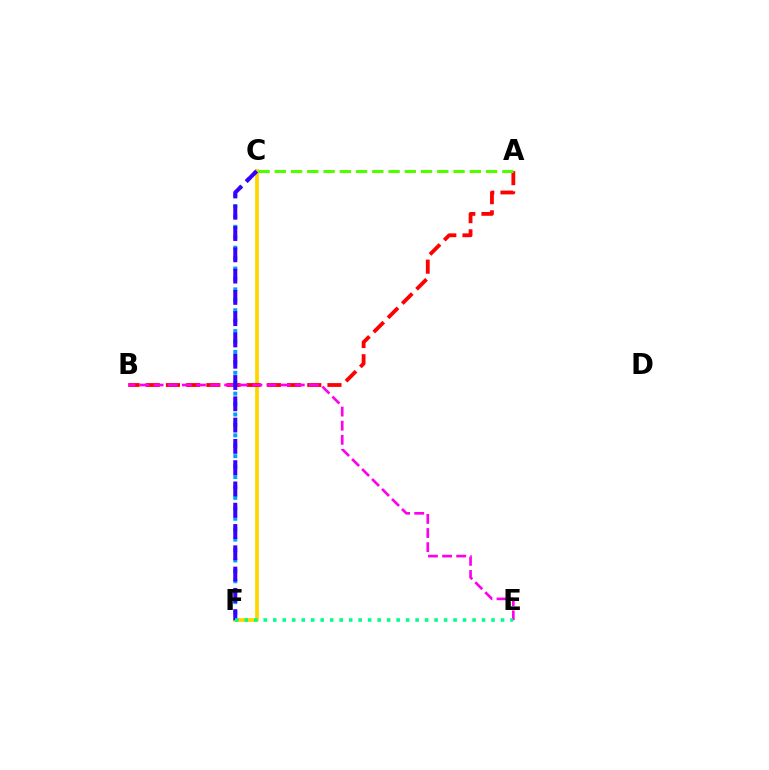{('C', 'F'): [{'color': '#ffd500', 'line_style': 'solid', 'thickness': 2.7}, {'color': '#009eff', 'line_style': 'dotted', 'thickness': 2.83}, {'color': '#3700ff', 'line_style': 'dashed', 'thickness': 2.89}], ('A', 'B'): [{'color': '#ff0000', 'line_style': 'dashed', 'thickness': 2.74}], ('A', 'C'): [{'color': '#4fff00', 'line_style': 'dashed', 'thickness': 2.21}], ('B', 'E'): [{'color': '#ff00ed', 'line_style': 'dashed', 'thickness': 1.92}], ('E', 'F'): [{'color': '#00ff86', 'line_style': 'dotted', 'thickness': 2.58}]}